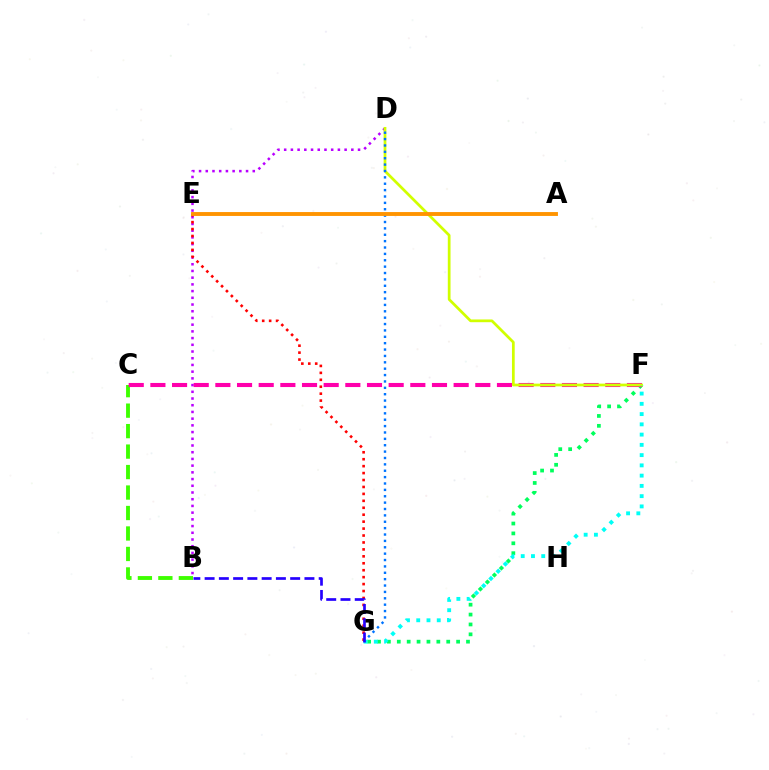{('B', 'D'): [{'color': '#b900ff', 'line_style': 'dotted', 'thickness': 1.82}], ('F', 'G'): [{'color': '#00ff5c', 'line_style': 'dotted', 'thickness': 2.69}, {'color': '#00fff6', 'line_style': 'dotted', 'thickness': 2.79}], ('B', 'C'): [{'color': '#3dff00', 'line_style': 'dashed', 'thickness': 2.78}], ('C', 'F'): [{'color': '#ff00ac', 'line_style': 'dashed', 'thickness': 2.94}], ('D', 'F'): [{'color': '#d1ff00', 'line_style': 'solid', 'thickness': 1.97}], ('D', 'G'): [{'color': '#0074ff', 'line_style': 'dotted', 'thickness': 1.73}], ('E', 'G'): [{'color': '#ff0000', 'line_style': 'dotted', 'thickness': 1.88}], ('A', 'E'): [{'color': '#ff9400', 'line_style': 'solid', 'thickness': 2.8}], ('B', 'G'): [{'color': '#2500ff', 'line_style': 'dashed', 'thickness': 1.94}]}